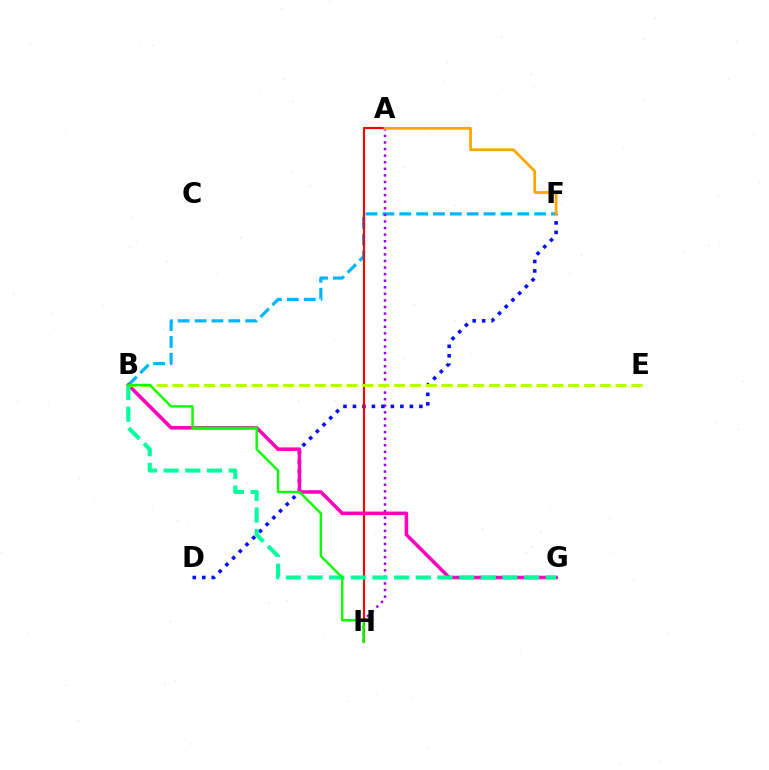{('D', 'F'): [{'color': '#0010ff', 'line_style': 'dotted', 'thickness': 2.58}], ('B', 'F'): [{'color': '#00b5ff', 'line_style': 'dashed', 'thickness': 2.29}], ('A', 'H'): [{'color': '#9b00ff', 'line_style': 'dotted', 'thickness': 1.79}, {'color': '#ff0000', 'line_style': 'solid', 'thickness': 1.55}], ('B', 'G'): [{'color': '#ff00bd', 'line_style': 'solid', 'thickness': 2.56}, {'color': '#00ff9d', 'line_style': 'dashed', 'thickness': 2.94}], ('B', 'E'): [{'color': '#b3ff00', 'line_style': 'dashed', 'thickness': 2.15}], ('B', 'H'): [{'color': '#08ff00', 'line_style': 'solid', 'thickness': 1.73}], ('A', 'F'): [{'color': '#ffa500', 'line_style': 'solid', 'thickness': 1.97}]}